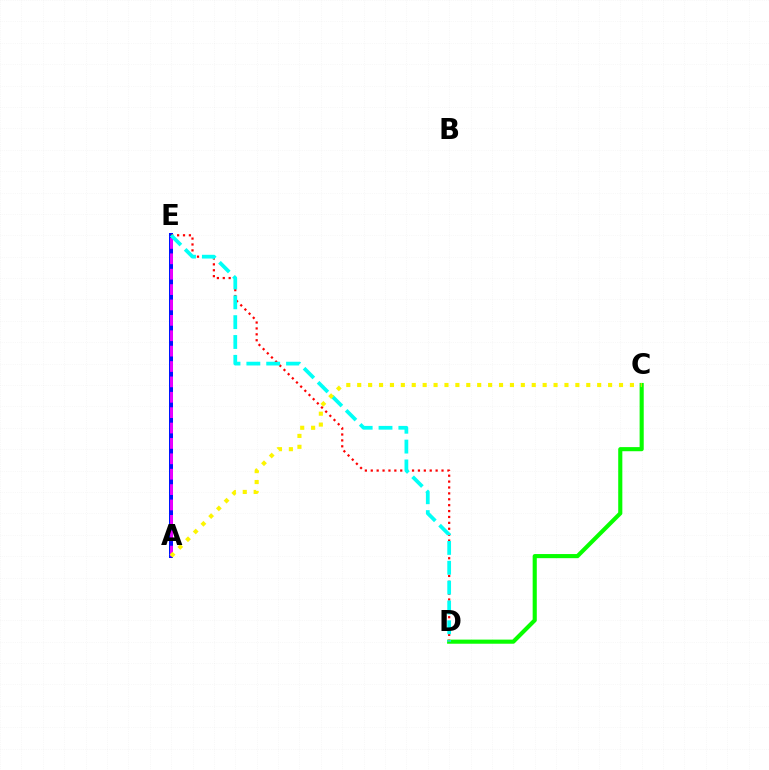{('C', 'D'): [{'color': '#08ff00', 'line_style': 'solid', 'thickness': 2.96}], ('A', 'E'): [{'color': '#0010ff', 'line_style': 'solid', 'thickness': 2.87}, {'color': '#ee00ff', 'line_style': 'dashed', 'thickness': 2.09}], ('D', 'E'): [{'color': '#ff0000', 'line_style': 'dotted', 'thickness': 1.6}, {'color': '#00fff6', 'line_style': 'dashed', 'thickness': 2.7}], ('A', 'C'): [{'color': '#fcf500', 'line_style': 'dotted', 'thickness': 2.96}]}